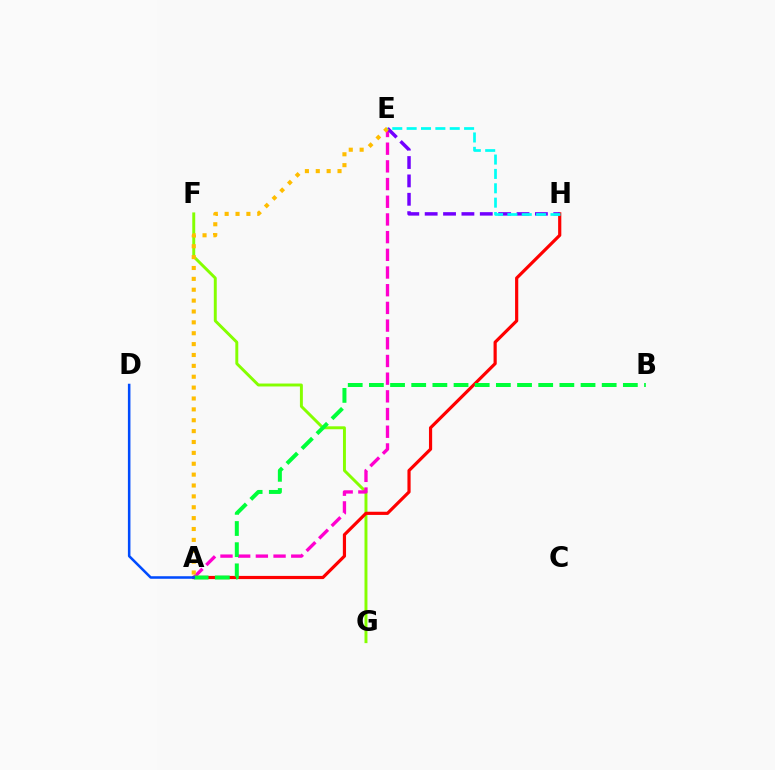{('F', 'G'): [{'color': '#84ff00', 'line_style': 'solid', 'thickness': 2.11}], ('A', 'E'): [{'color': '#ff00cf', 'line_style': 'dashed', 'thickness': 2.4}, {'color': '#ffbd00', 'line_style': 'dotted', 'thickness': 2.95}], ('A', 'H'): [{'color': '#ff0000', 'line_style': 'solid', 'thickness': 2.29}], ('A', 'B'): [{'color': '#00ff39', 'line_style': 'dashed', 'thickness': 2.88}], ('E', 'H'): [{'color': '#7200ff', 'line_style': 'dashed', 'thickness': 2.5}, {'color': '#00fff6', 'line_style': 'dashed', 'thickness': 1.95}], ('A', 'D'): [{'color': '#004bff', 'line_style': 'solid', 'thickness': 1.83}]}